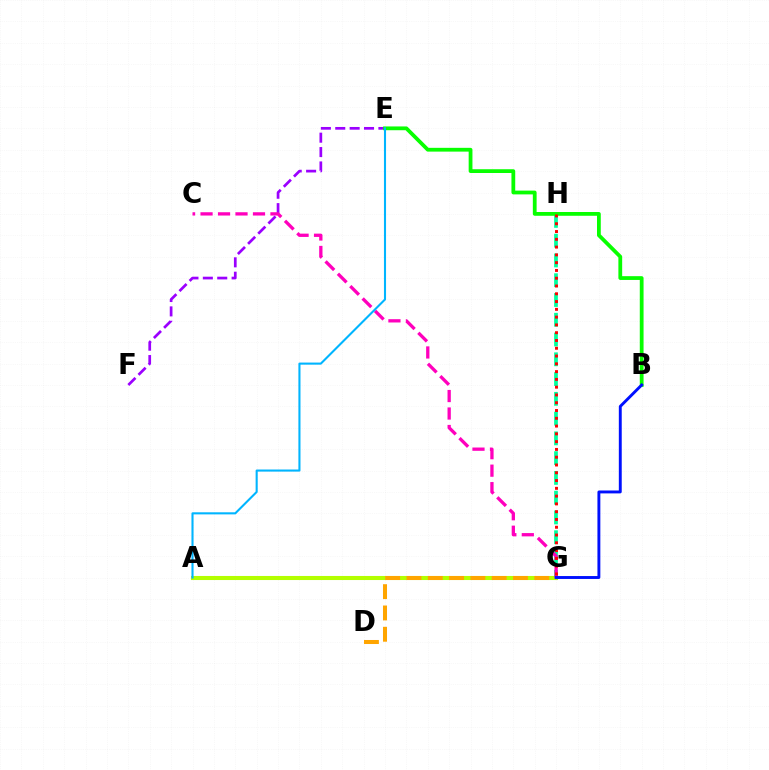{('E', 'F'): [{'color': '#9b00ff', 'line_style': 'dashed', 'thickness': 1.95}], ('G', 'H'): [{'color': '#00ff9d', 'line_style': 'dashed', 'thickness': 2.69}, {'color': '#ff0000', 'line_style': 'dotted', 'thickness': 2.11}], ('A', 'G'): [{'color': '#b3ff00', 'line_style': 'solid', 'thickness': 2.93}], ('C', 'G'): [{'color': '#ff00bd', 'line_style': 'dashed', 'thickness': 2.37}], ('D', 'G'): [{'color': '#ffa500', 'line_style': 'dashed', 'thickness': 2.89}], ('B', 'E'): [{'color': '#08ff00', 'line_style': 'solid', 'thickness': 2.72}], ('B', 'G'): [{'color': '#0010ff', 'line_style': 'solid', 'thickness': 2.09}], ('A', 'E'): [{'color': '#00b5ff', 'line_style': 'solid', 'thickness': 1.51}]}